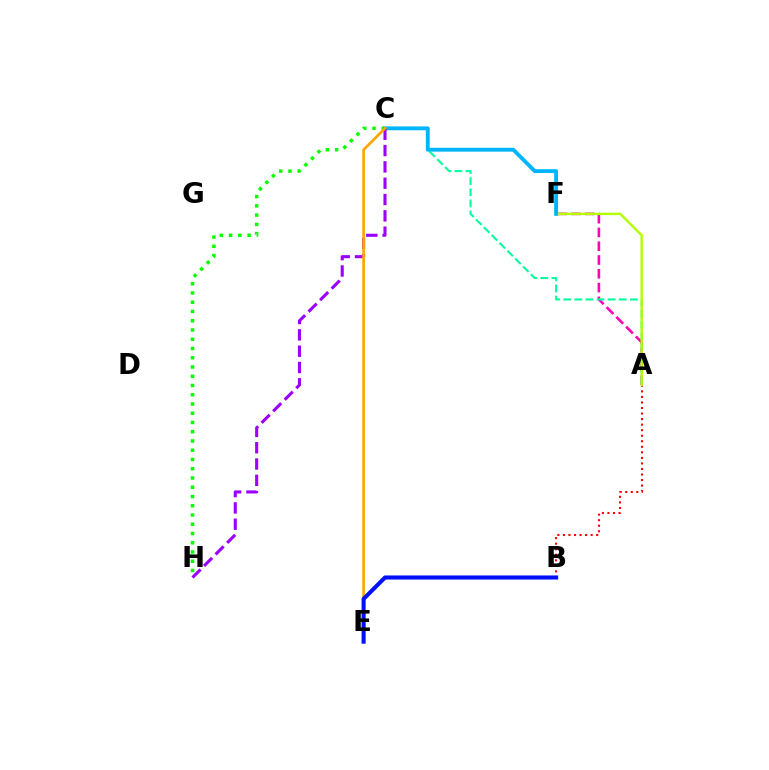{('C', 'H'): [{'color': '#08ff00', 'line_style': 'dotted', 'thickness': 2.51}, {'color': '#9b00ff', 'line_style': 'dashed', 'thickness': 2.22}], ('A', 'B'): [{'color': '#ff0000', 'line_style': 'dotted', 'thickness': 1.51}], ('A', 'F'): [{'color': '#ff00bd', 'line_style': 'dashed', 'thickness': 1.87}, {'color': '#b3ff00', 'line_style': 'solid', 'thickness': 1.74}], ('A', 'C'): [{'color': '#00ff9d', 'line_style': 'dashed', 'thickness': 1.51}], ('C', 'F'): [{'color': '#00b5ff', 'line_style': 'solid', 'thickness': 2.78}], ('C', 'E'): [{'color': '#ffa500', 'line_style': 'solid', 'thickness': 1.93}], ('B', 'E'): [{'color': '#0010ff', 'line_style': 'solid', 'thickness': 2.93}]}